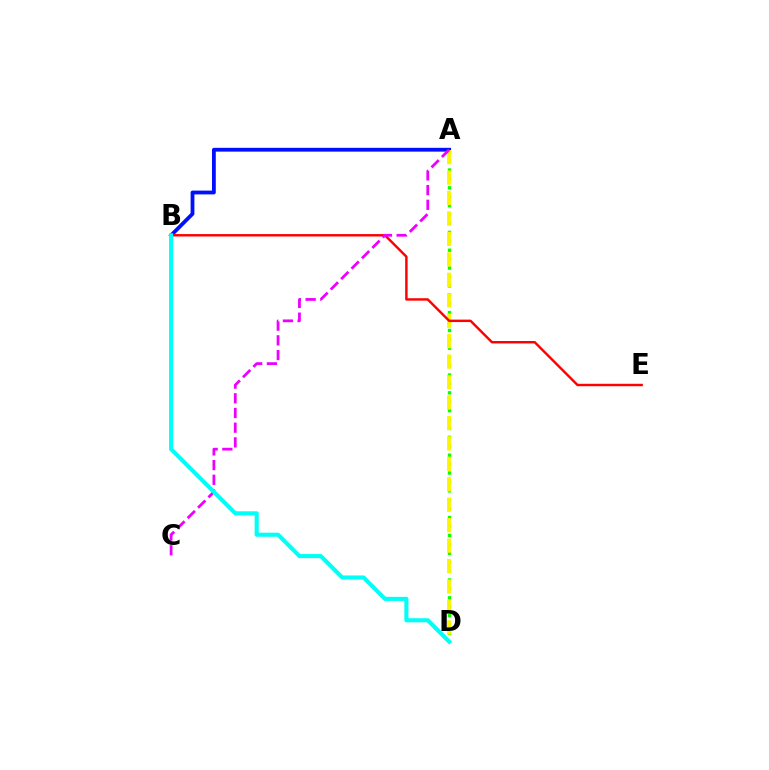{('A', 'B'): [{'color': '#0010ff', 'line_style': 'solid', 'thickness': 2.73}], ('A', 'D'): [{'color': '#08ff00', 'line_style': 'dotted', 'thickness': 2.42}, {'color': '#fcf500', 'line_style': 'dashed', 'thickness': 2.78}], ('B', 'E'): [{'color': '#ff0000', 'line_style': 'solid', 'thickness': 1.75}], ('A', 'C'): [{'color': '#ee00ff', 'line_style': 'dashed', 'thickness': 2.0}], ('B', 'D'): [{'color': '#00fff6', 'line_style': 'solid', 'thickness': 2.95}]}